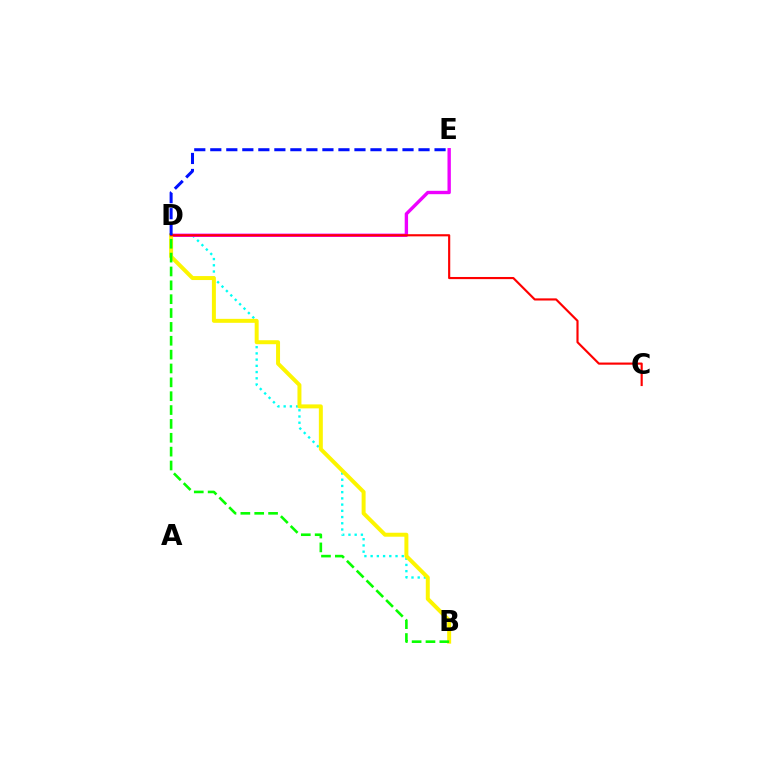{('B', 'D'): [{'color': '#00fff6', 'line_style': 'dotted', 'thickness': 1.69}, {'color': '#fcf500', 'line_style': 'solid', 'thickness': 2.86}, {'color': '#08ff00', 'line_style': 'dashed', 'thickness': 1.88}], ('D', 'E'): [{'color': '#ee00ff', 'line_style': 'solid', 'thickness': 2.42}, {'color': '#0010ff', 'line_style': 'dashed', 'thickness': 2.18}], ('C', 'D'): [{'color': '#ff0000', 'line_style': 'solid', 'thickness': 1.55}]}